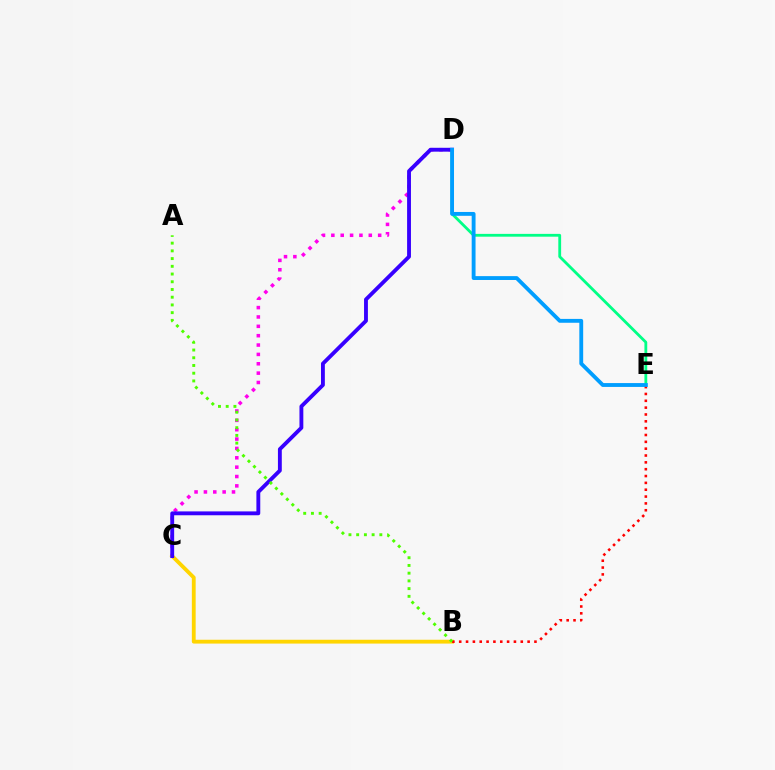{('C', 'D'): [{'color': '#ff00ed', 'line_style': 'dotted', 'thickness': 2.54}, {'color': '#3700ff', 'line_style': 'solid', 'thickness': 2.78}], ('D', 'E'): [{'color': '#00ff86', 'line_style': 'solid', 'thickness': 2.02}, {'color': '#009eff', 'line_style': 'solid', 'thickness': 2.78}], ('B', 'C'): [{'color': '#ffd500', 'line_style': 'solid', 'thickness': 2.75}], ('B', 'E'): [{'color': '#ff0000', 'line_style': 'dotted', 'thickness': 1.86}], ('A', 'B'): [{'color': '#4fff00', 'line_style': 'dotted', 'thickness': 2.1}]}